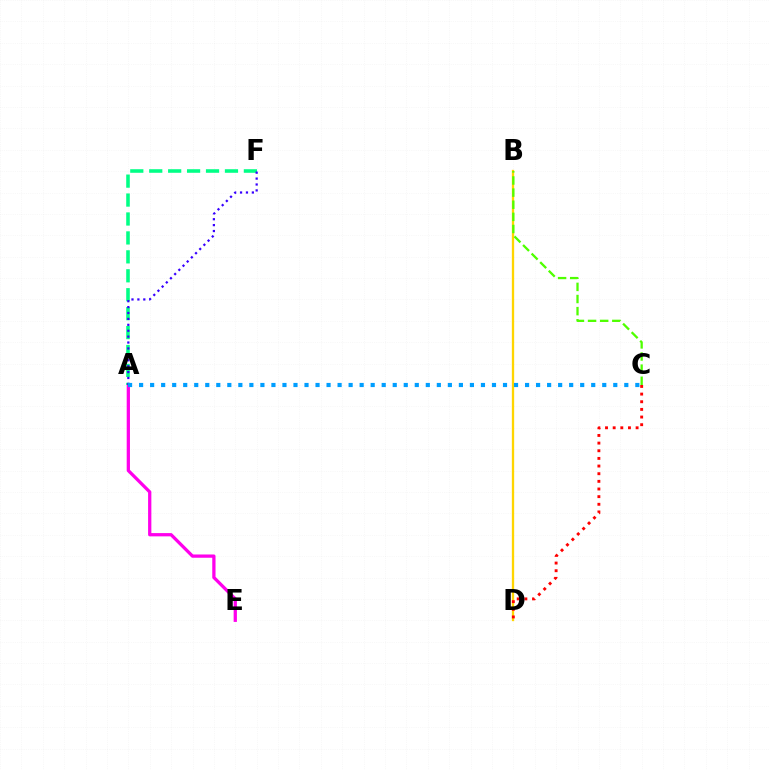{('A', 'E'): [{'color': '#ff00ed', 'line_style': 'solid', 'thickness': 2.35}], ('A', 'F'): [{'color': '#00ff86', 'line_style': 'dashed', 'thickness': 2.57}, {'color': '#3700ff', 'line_style': 'dotted', 'thickness': 1.6}], ('B', 'D'): [{'color': '#ffd500', 'line_style': 'solid', 'thickness': 1.67}], ('B', 'C'): [{'color': '#4fff00', 'line_style': 'dashed', 'thickness': 1.65}], ('C', 'D'): [{'color': '#ff0000', 'line_style': 'dotted', 'thickness': 2.08}], ('A', 'C'): [{'color': '#009eff', 'line_style': 'dotted', 'thickness': 3.0}]}